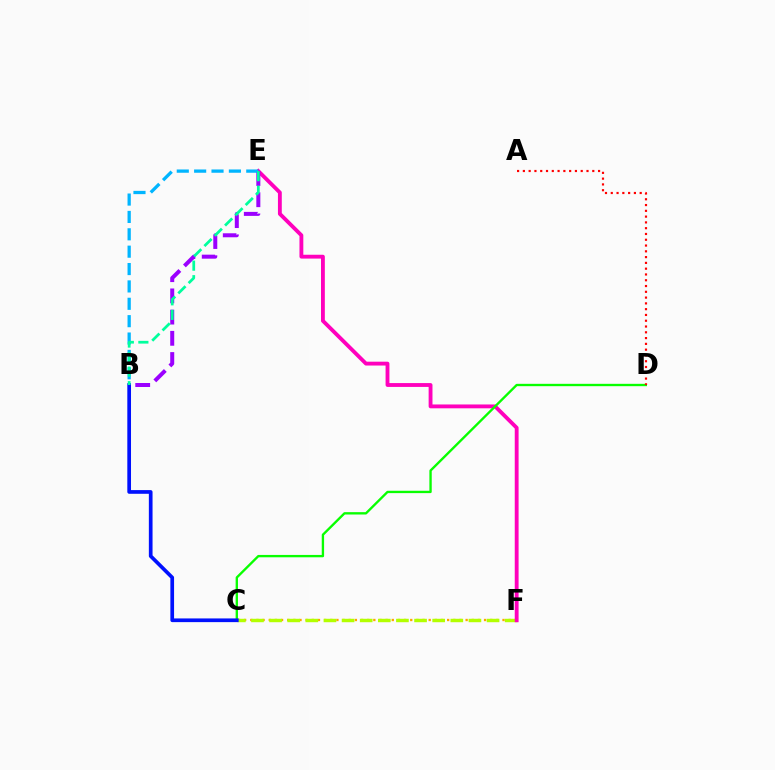{('C', 'F'): [{'color': '#ffa500', 'line_style': 'dotted', 'thickness': 1.67}, {'color': '#b3ff00', 'line_style': 'dashed', 'thickness': 2.46}], ('E', 'F'): [{'color': '#ff00bd', 'line_style': 'solid', 'thickness': 2.77}], ('C', 'D'): [{'color': '#08ff00', 'line_style': 'solid', 'thickness': 1.69}], ('B', 'E'): [{'color': '#9b00ff', 'line_style': 'dashed', 'thickness': 2.88}, {'color': '#00b5ff', 'line_style': 'dashed', 'thickness': 2.36}, {'color': '#00ff9d', 'line_style': 'dashed', 'thickness': 1.98}], ('B', 'C'): [{'color': '#0010ff', 'line_style': 'solid', 'thickness': 2.66}], ('A', 'D'): [{'color': '#ff0000', 'line_style': 'dotted', 'thickness': 1.57}]}